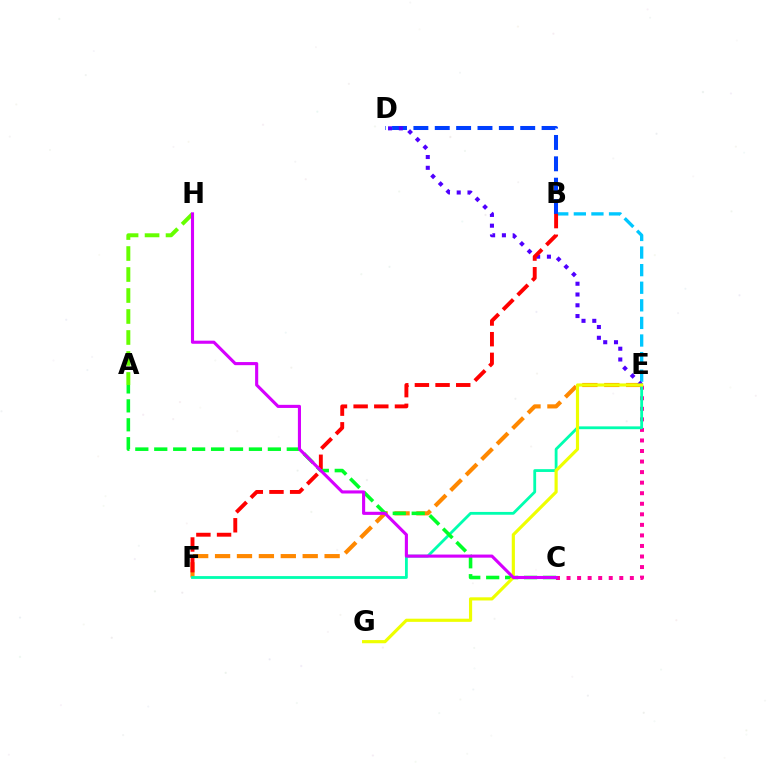{('A', 'H'): [{'color': '#66ff00', 'line_style': 'dashed', 'thickness': 2.85}], ('E', 'F'): [{'color': '#ff8800', 'line_style': 'dashed', 'thickness': 2.98}, {'color': '#00ffaf', 'line_style': 'solid', 'thickness': 2.02}], ('B', 'E'): [{'color': '#00c7ff', 'line_style': 'dashed', 'thickness': 2.39}], ('B', 'D'): [{'color': '#003fff', 'line_style': 'dashed', 'thickness': 2.9}], ('D', 'E'): [{'color': '#4f00ff', 'line_style': 'dotted', 'thickness': 2.93}], ('C', 'E'): [{'color': '#ff00a0', 'line_style': 'dotted', 'thickness': 2.87}], ('A', 'C'): [{'color': '#00ff27', 'line_style': 'dashed', 'thickness': 2.57}], ('E', 'G'): [{'color': '#eeff00', 'line_style': 'solid', 'thickness': 2.28}], ('B', 'F'): [{'color': '#ff0000', 'line_style': 'dashed', 'thickness': 2.81}], ('C', 'H'): [{'color': '#d600ff', 'line_style': 'solid', 'thickness': 2.23}]}